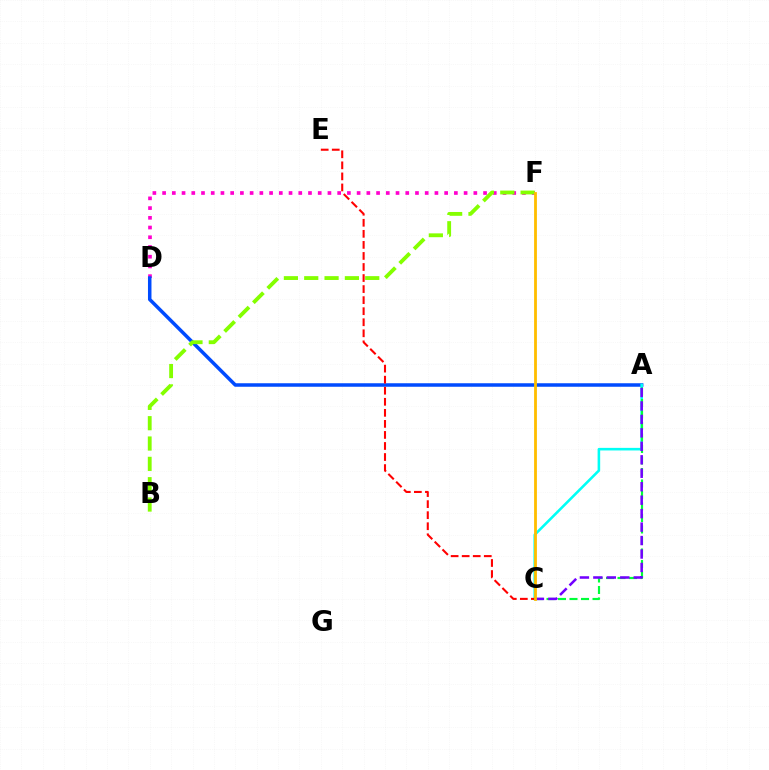{('D', 'F'): [{'color': '#ff00cf', 'line_style': 'dotted', 'thickness': 2.64}], ('A', 'D'): [{'color': '#004bff', 'line_style': 'solid', 'thickness': 2.52}], ('A', 'C'): [{'color': '#00fff6', 'line_style': 'solid', 'thickness': 1.86}, {'color': '#00ff39', 'line_style': 'dashed', 'thickness': 1.56}, {'color': '#7200ff', 'line_style': 'dashed', 'thickness': 1.83}], ('C', 'E'): [{'color': '#ff0000', 'line_style': 'dashed', 'thickness': 1.5}], ('B', 'F'): [{'color': '#84ff00', 'line_style': 'dashed', 'thickness': 2.76}], ('C', 'F'): [{'color': '#ffbd00', 'line_style': 'solid', 'thickness': 2.02}]}